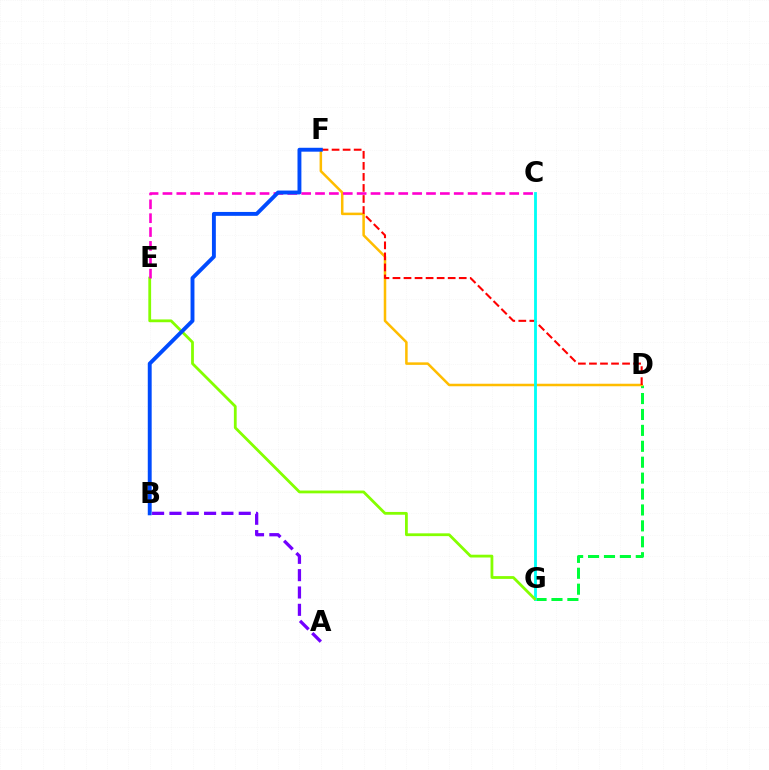{('D', 'G'): [{'color': '#00ff39', 'line_style': 'dashed', 'thickness': 2.16}], ('A', 'B'): [{'color': '#7200ff', 'line_style': 'dashed', 'thickness': 2.35}], ('D', 'F'): [{'color': '#ffbd00', 'line_style': 'solid', 'thickness': 1.81}, {'color': '#ff0000', 'line_style': 'dashed', 'thickness': 1.5}], ('C', 'G'): [{'color': '#00fff6', 'line_style': 'solid', 'thickness': 2.04}], ('E', 'G'): [{'color': '#84ff00', 'line_style': 'solid', 'thickness': 2.01}], ('C', 'E'): [{'color': '#ff00cf', 'line_style': 'dashed', 'thickness': 1.88}], ('B', 'F'): [{'color': '#004bff', 'line_style': 'solid', 'thickness': 2.81}]}